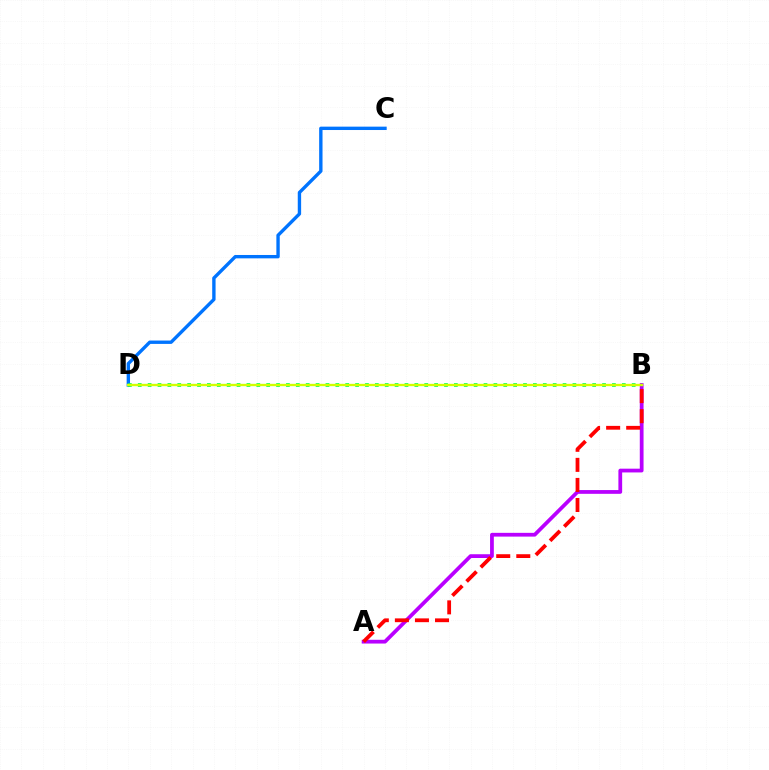{('C', 'D'): [{'color': '#0074ff', 'line_style': 'solid', 'thickness': 2.43}], ('A', 'B'): [{'color': '#b900ff', 'line_style': 'solid', 'thickness': 2.71}, {'color': '#ff0000', 'line_style': 'dashed', 'thickness': 2.73}], ('B', 'D'): [{'color': '#00ff5c', 'line_style': 'dotted', 'thickness': 2.68}, {'color': '#d1ff00', 'line_style': 'solid', 'thickness': 1.69}]}